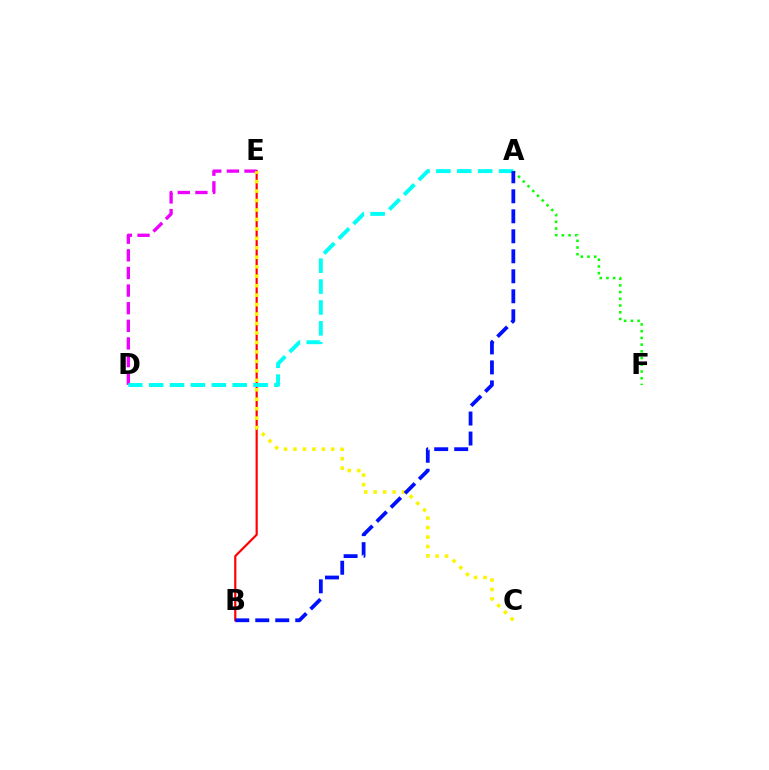{('B', 'E'): [{'color': '#ff0000', 'line_style': 'solid', 'thickness': 1.58}], ('A', 'F'): [{'color': '#08ff00', 'line_style': 'dotted', 'thickness': 1.83}], ('D', 'E'): [{'color': '#ee00ff', 'line_style': 'dashed', 'thickness': 2.39}], ('A', 'D'): [{'color': '#00fff6', 'line_style': 'dashed', 'thickness': 2.84}], ('C', 'E'): [{'color': '#fcf500', 'line_style': 'dotted', 'thickness': 2.57}], ('A', 'B'): [{'color': '#0010ff', 'line_style': 'dashed', 'thickness': 2.72}]}